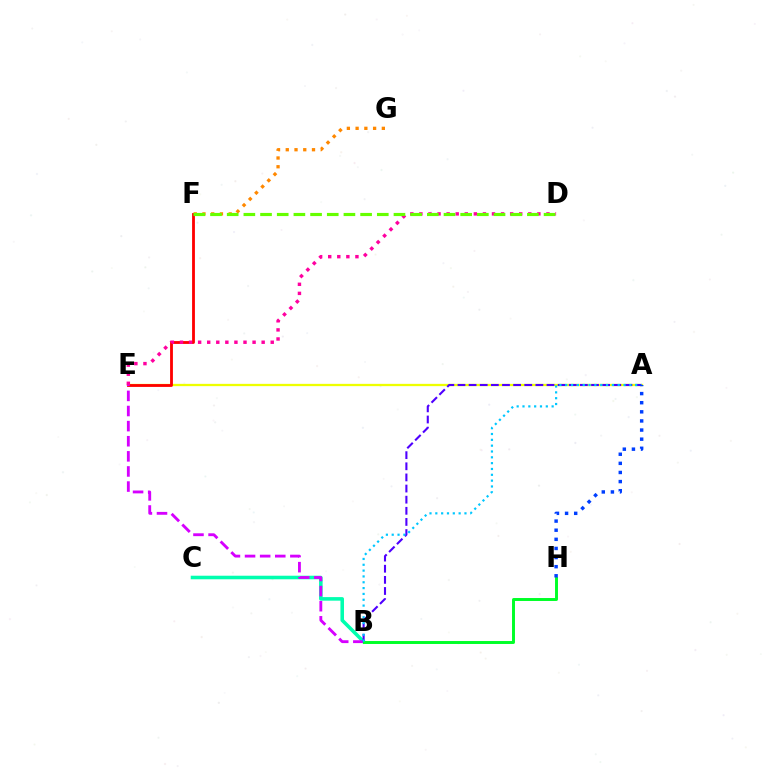{('A', 'E'): [{'color': '#eeff00', 'line_style': 'solid', 'thickness': 1.65}], ('F', 'G'): [{'color': '#ff8800', 'line_style': 'dotted', 'thickness': 2.38}], ('B', 'C'): [{'color': '#00ffaf', 'line_style': 'solid', 'thickness': 2.57}], ('E', 'F'): [{'color': '#ff0000', 'line_style': 'solid', 'thickness': 2.03}], ('B', 'E'): [{'color': '#d600ff', 'line_style': 'dashed', 'thickness': 2.05}], ('D', 'E'): [{'color': '#ff00a0', 'line_style': 'dotted', 'thickness': 2.47}], ('A', 'B'): [{'color': '#4f00ff', 'line_style': 'dashed', 'thickness': 1.51}, {'color': '#00c7ff', 'line_style': 'dotted', 'thickness': 1.58}], ('D', 'F'): [{'color': '#66ff00', 'line_style': 'dashed', 'thickness': 2.27}], ('B', 'H'): [{'color': '#00ff27', 'line_style': 'solid', 'thickness': 2.12}], ('A', 'H'): [{'color': '#003fff', 'line_style': 'dotted', 'thickness': 2.48}]}